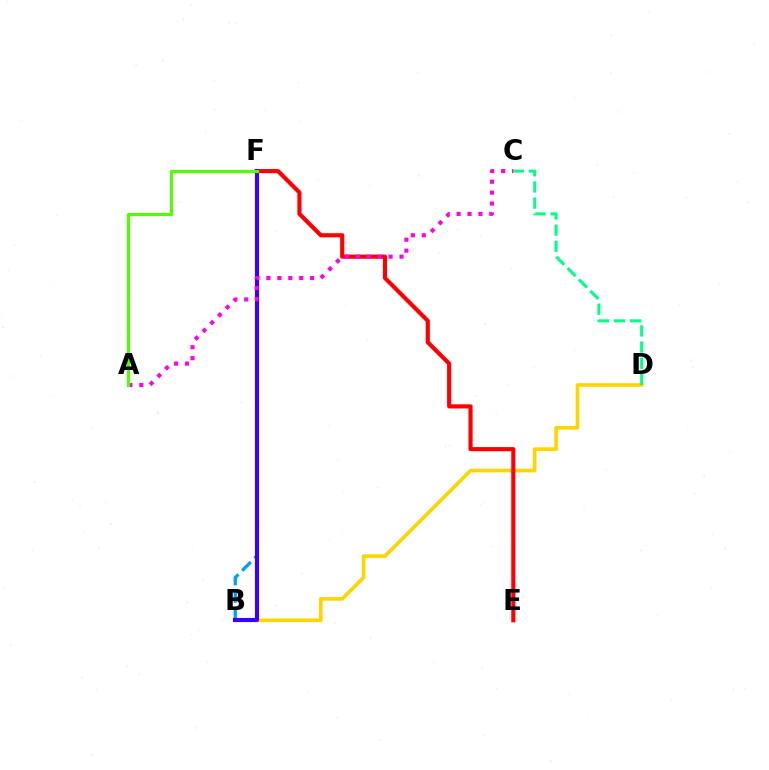{('B', 'F'): [{'color': '#009eff', 'line_style': 'dashed', 'thickness': 2.38}, {'color': '#3700ff', 'line_style': 'solid', 'thickness': 2.96}], ('B', 'D'): [{'color': '#ffd500', 'line_style': 'solid', 'thickness': 2.62}], ('C', 'D'): [{'color': '#00ff86', 'line_style': 'dashed', 'thickness': 2.19}], ('E', 'F'): [{'color': '#ff0000', 'line_style': 'solid', 'thickness': 2.98}], ('A', 'C'): [{'color': '#ff00ed', 'line_style': 'dotted', 'thickness': 2.97}], ('A', 'F'): [{'color': '#4fff00', 'line_style': 'solid', 'thickness': 2.25}]}